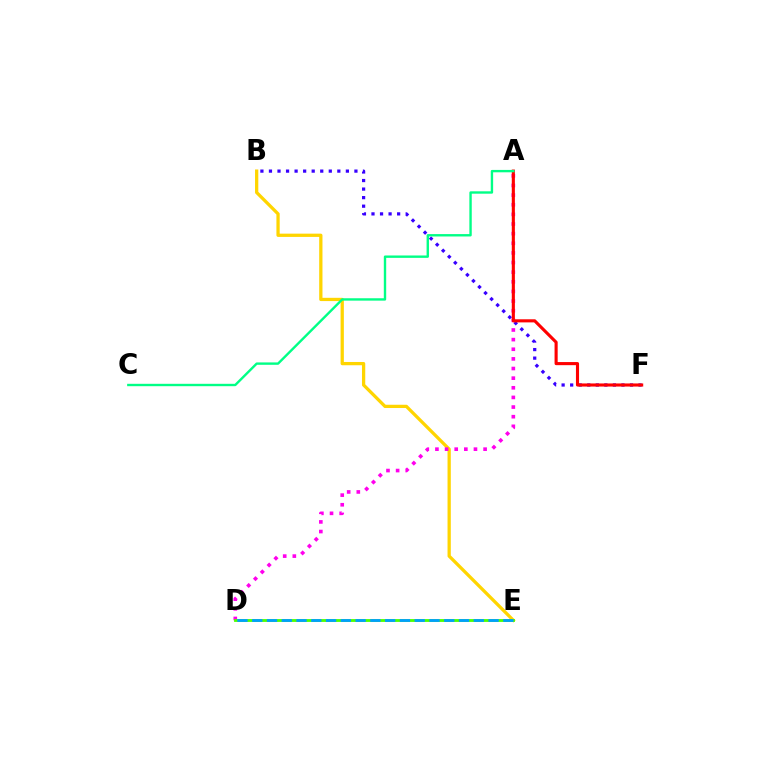{('B', 'E'): [{'color': '#ffd500', 'line_style': 'solid', 'thickness': 2.35}], ('A', 'D'): [{'color': '#ff00ed', 'line_style': 'dotted', 'thickness': 2.62}], ('D', 'E'): [{'color': '#4fff00', 'line_style': 'solid', 'thickness': 2.04}, {'color': '#009eff', 'line_style': 'dashed', 'thickness': 2.01}], ('B', 'F'): [{'color': '#3700ff', 'line_style': 'dotted', 'thickness': 2.32}], ('A', 'F'): [{'color': '#ff0000', 'line_style': 'solid', 'thickness': 2.24}], ('A', 'C'): [{'color': '#00ff86', 'line_style': 'solid', 'thickness': 1.71}]}